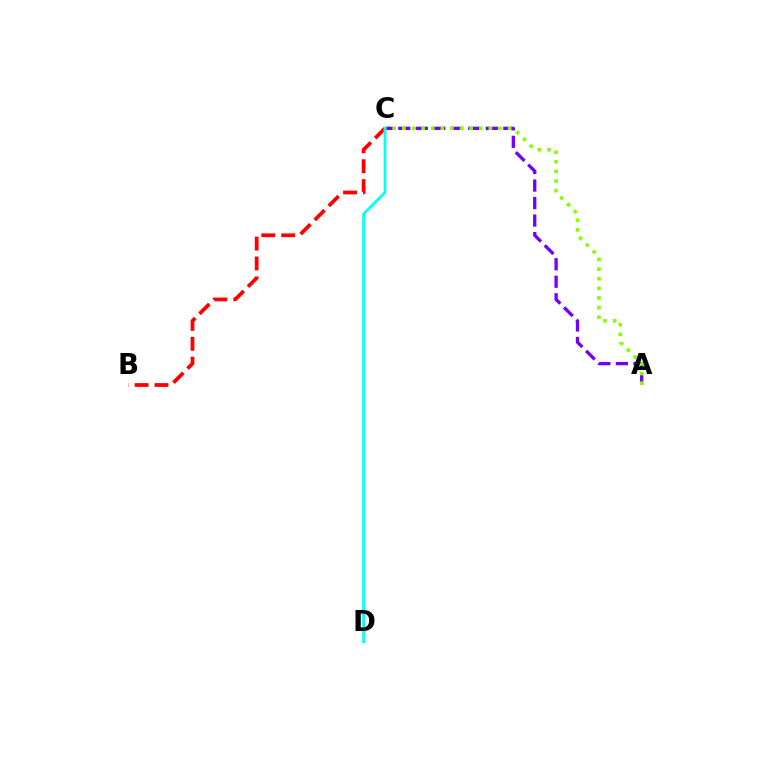{('B', 'C'): [{'color': '#ff0000', 'line_style': 'dashed', 'thickness': 2.7}], ('A', 'C'): [{'color': '#7200ff', 'line_style': 'dashed', 'thickness': 2.38}, {'color': '#84ff00', 'line_style': 'dotted', 'thickness': 2.61}], ('C', 'D'): [{'color': '#00fff6', 'line_style': 'solid', 'thickness': 1.99}]}